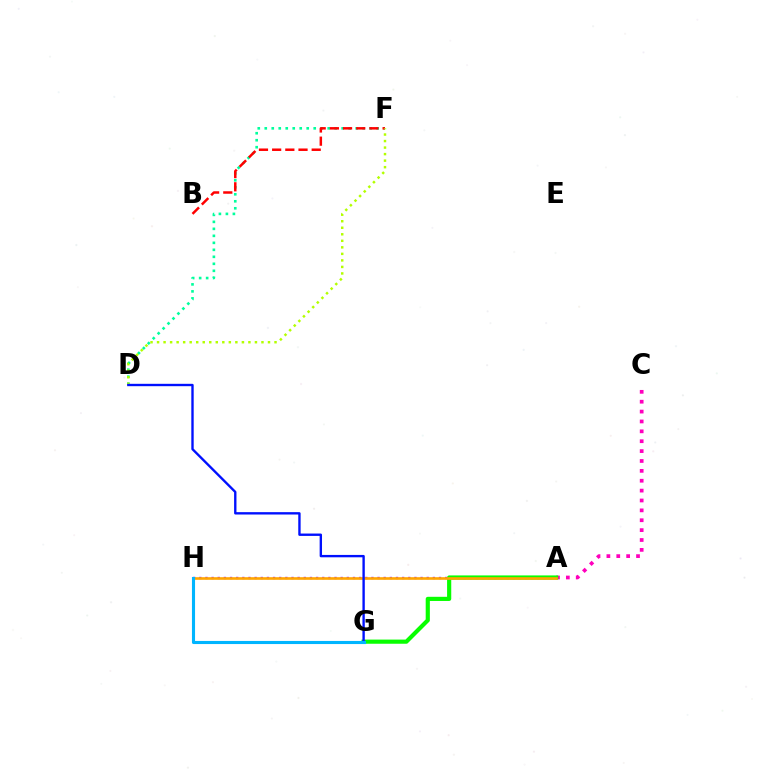{('A', 'H'): [{'color': '#9b00ff', 'line_style': 'dotted', 'thickness': 1.67}, {'color': '#ffa500', 'line_style': 'solid', 'thickness': 1.9}], ('D', 'F'): [{'color': '#00ff9d', 'line_style': 'dotted', 'thickness': 1.9}, {'color': '#b3ff00', 'line_style': 'dotted', 'thickness': 1.77}], ('B', 'F'): [{'color': '#ff0000', 'line_style': 'dashed', 'thickness': 1.79}], ('A', 'C'): [{'color': '#ff00bd', 'line_style': 'dotted', 'thickness': 2.68}], ('A', 'G'): [{'color': '#08ff00', 'line_style': 'solid', 'thickness': 2.99}], ('D', 'G'): [{'color': '#0010ff', 'line_style': 'solid', 'thickness': 1.7}], ('G', 'H'): [{'color': '#00b5ff', 'line_style': 'solid', 'thickness': 2.23}]}